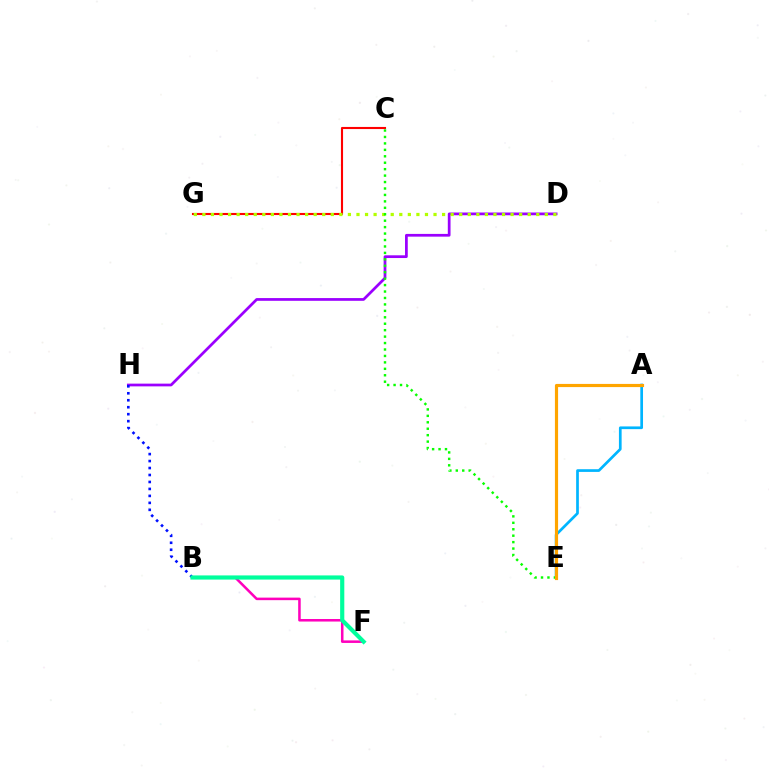{('D', 'H'): [{'color': '#9b00ff', 'line_style': 'solid', 'thickness': 1.97}], ('B', 'F'): [{'color': '#ff00bd', 'line_style': 'solid', 'thickness': 1.83}, {'color': '#00ff9d', 'line_style': 'solid', 'thickness': 3.0}], ('A', 'E'): [{'color': '#00b5ff', 'line_style': 'solid', 'thickness': 1.94}, {'color': '#ffa500', 'line_style': 'solid', 'thickness': 2.28}], ('C', 'G'): [{'color': '#ff0000', 'line_style': 'solid', 'thickness': 1.52}], ('B', 'H'): [{'color': '#0010ff', 'line_style': 'dotted', 'thickness': 1.89}], ('D', 'G'): [{'color': '#b3ff00', 'line_style': 'dotted', 'thickness': 2.33}], ('C', 'E'): [{'color': '#08ff00', 'line_style': 'dotted', 'thickness': 1.75}]}